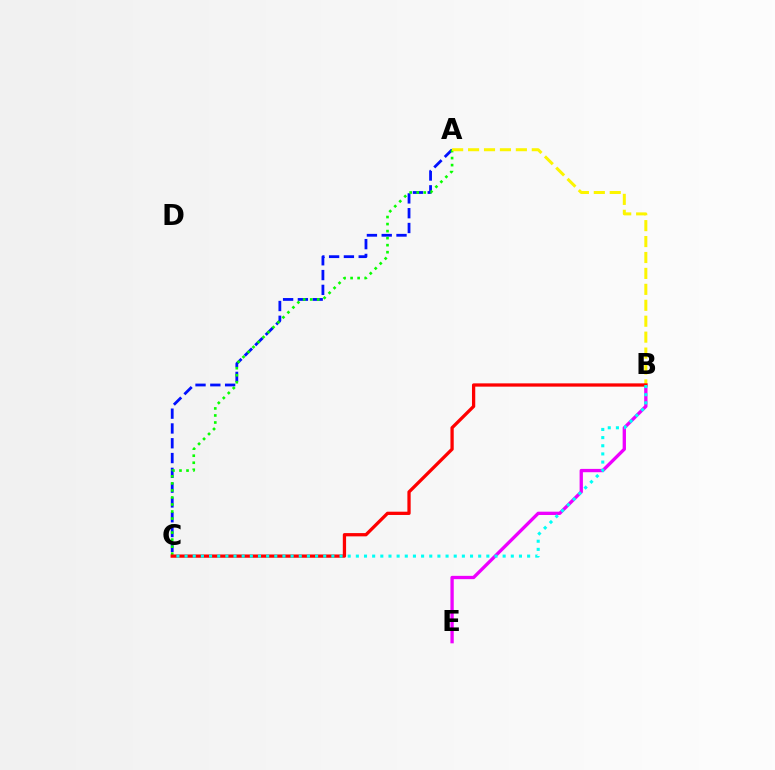{('B', 'E'): [{'color': '#ee00ff', 'line_style': 'solid', 'thickness': 2.39}], ('A', 'C'): [{'color': '#0010ff', 'line_style': 'dashed', 'thickness': 2.01}, {'color': '#08ff00', 'line_style': 'dotted', 'thickness': 1.91}], ('A', 'B'): [{'color': '#fcf500', 'line_style': 'dashed', 'thickness': 2.16}], ('B', 'C'): [{'color': '#ff0000', 'line_style': 'solid', 'thickness': 2.36}, {'color': '#00fff6', 'line_style': 'dotted', 'thickness': 2.22}]}